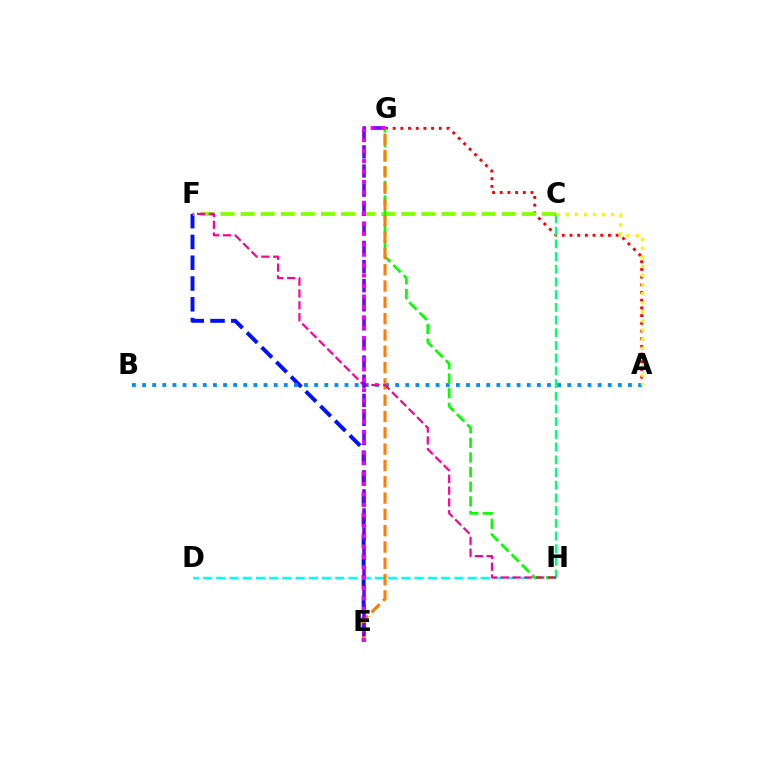{('E', 'F'): [{'color': '#0010ff', 'line_style': 'dashed', 'thickness': 2.82}], ('D', 'H'): [{'color': '#00fff6', 'line_style': 'dashed', 'thickness': 1.8}], ('A', 'G'): [{'color': '#ff0000', 'line_style': 'dotted', 'thickness': 2.09}], ('C', 'F'): [{'color': '#84ff00', 'line_style': 'dashed', 'thickness': 2.73}], ('A', 'B'): [{'color': '#008cff', 'line_style': 'dotted', 'thickness': 2.75}], ('G', 'H'): [{'color': '#08ff00', 'line_style': 'dashed', 'thickness': 1.99}], ('E', 'G'): [{'color': '#ff7c00', 'line_style': 'dashed', 'thickness': 2.22}, {'color': '#7200ff', 'line_style': 'dashed', 'thickness': 2.6}, {'color': '#ee00ff', 'line_style': 'dotted', 'thickness': 2.83}], ('C', 'H'): [{'color': '#00ff74', 'line_style': 'dashed', 'thickness': 1.73}], ('F', 'H'): [{'color': '#ff0094', 'line_style': 'dashed', 'thickness': 1.6}], ('A', 'C'): [{'color': '#fcf500', 'line_style': 'dotted', 'thickness': 2.47}]}